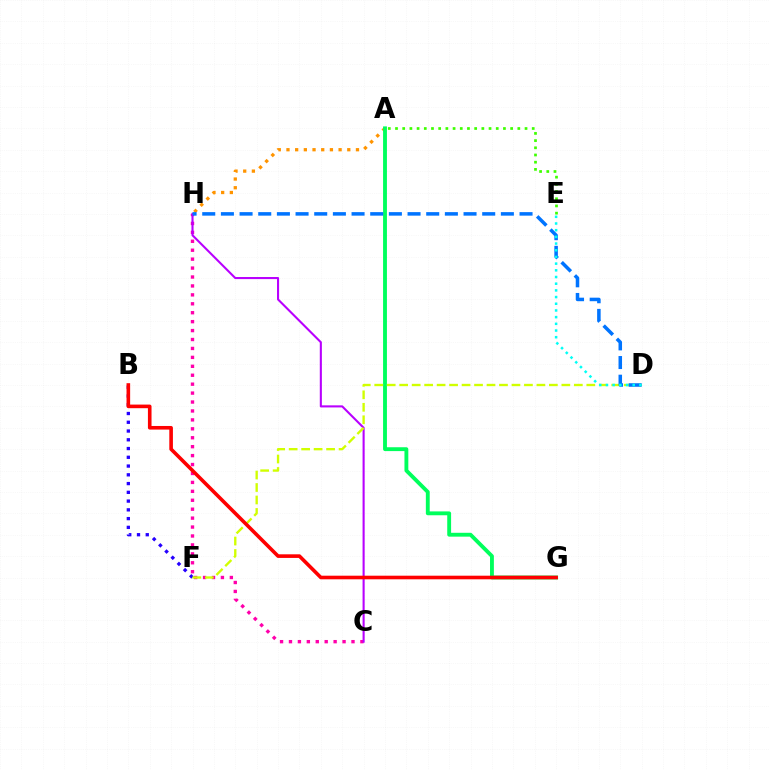{('A', 'H'): [{'color': '#ff9400', 'line_style': 'dotted', 'thickness': 2.36}], ('A', 'G'): [{'color': '#00ff5c', 'line_style': 'solid', 'thickness': 2.78}], ('C', 'H'): [{'color': '#ff00ac', 'line_style': 'dotted', 'thickness': 2.43}, {'color': '#b900ff', 'line_style': 'solid', 'thickness': 1.5}], ('B', 'F'): [{'color': '#2500ff', 'line_style': 'dotted', 'thickness': 2.38}], ('D', 'F'): [{'color': '#d1ff00', 'line_style': 'dashed', 'thickness': 1.69}], ('A', 'E'): [{'color': '#3dff00', 'line_style': 'dotted', 'thickness': 1.95}], ('D', 'H'): [{'color': '#0074ff', 'line_style': 'dashed', 'thickness': 2.54}], ('D', 'E'): [{'color': '#00fff6', 'line_style': 'dotted', 'thickness': 1.82}], ('B', 'G'): [{'color': '#ff0000', 'line_style': 'solid', 'thickness': 2.6}]}